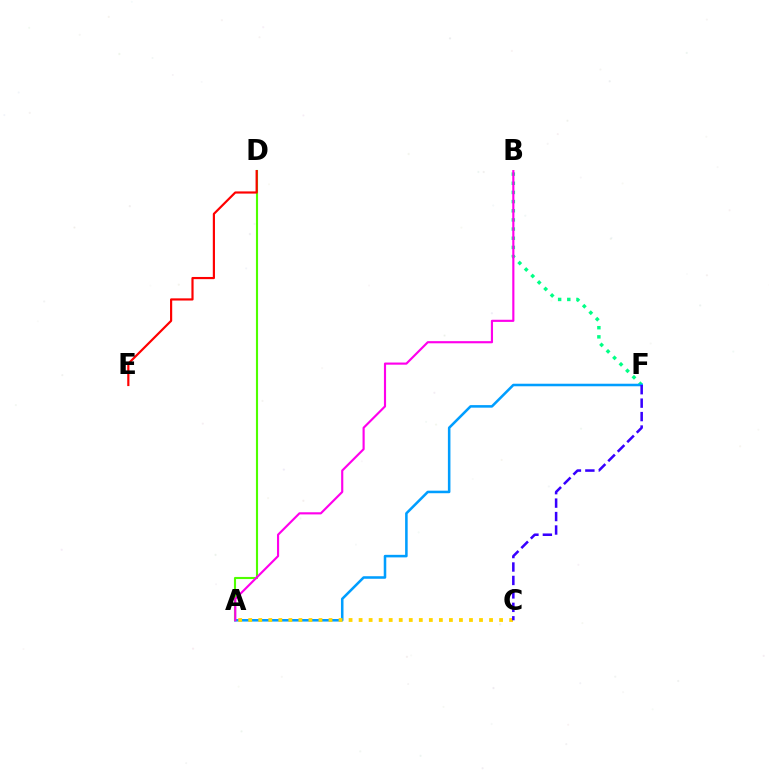{('B', 'F'): [{'color': '#00ff86', 'line_style': 'dotted', 'thickness': 2.49}], ('A', 'F'): [{'color': '#009eff', 'line_style': 'solid', 'thickness': 1.84}], ('A', 'D'): [{'color': '#4fff00', 'line_style': 'solid', 'thickness': 1.52}], ('A', 'B'): [{'color': '#ff00ed', 'line_style': 'solid', 'thickness': 1.55}], ('D', 'E'): [{'color': '#ff0000', 'line_style': 'solid', 'thickness': 1.57}], ('A', 'C'): [{'color': '#ffd500', 'line_style': 'dotted', 'thickness': 2.73}], ('C', 'F'): [{'color': '#3700ff', 'line_style': 'dashed', 'thickness': 1.83}]}